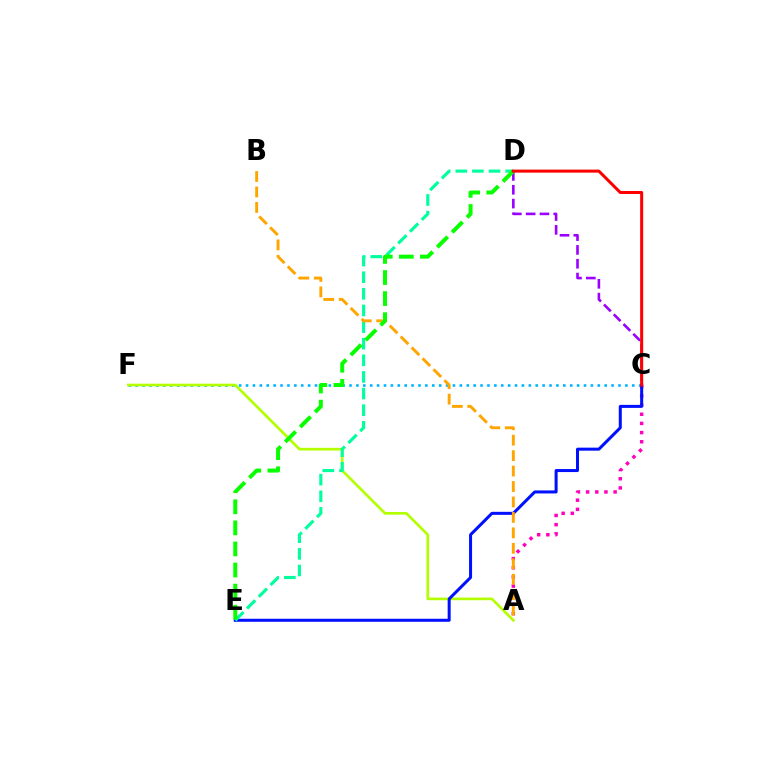{('C', 'F'): [{'color': '#00b5ff', 'line_style': 'dotted', 'thickness': 1.87}], ('A', 'F'): [{'color': '#b3ff00', 'line_style': 'solid', 'thickness': 1.91}], ('A', 'C'): [{'color': '#ff00bd', 'line_style': 'dotted', 'thickness': 2.49}], ('C', 'E'): [{'color': '#0010ff', 'line_style': 'solid', 'thickness': 2.17}], ('C', 'D'): [{'color': '#9b00ff', 'line_style': 'dashed', 'thickness': 1.88}, {'color': '#ff0000', 'line_style': 'solid', 'thickness': 2.18}], ('D', 'E'): [{'color': '#00ff9d', 'line_style': 'dashed', 'thickness': 2.26}, {'color': '#08ff00', 'line_style': 'dashed', 'thickness': 2.86}], ('A', 'B'): [{'color': '#ffa500', 'line_style': 'dashed', 'thickness': 2.1}]}